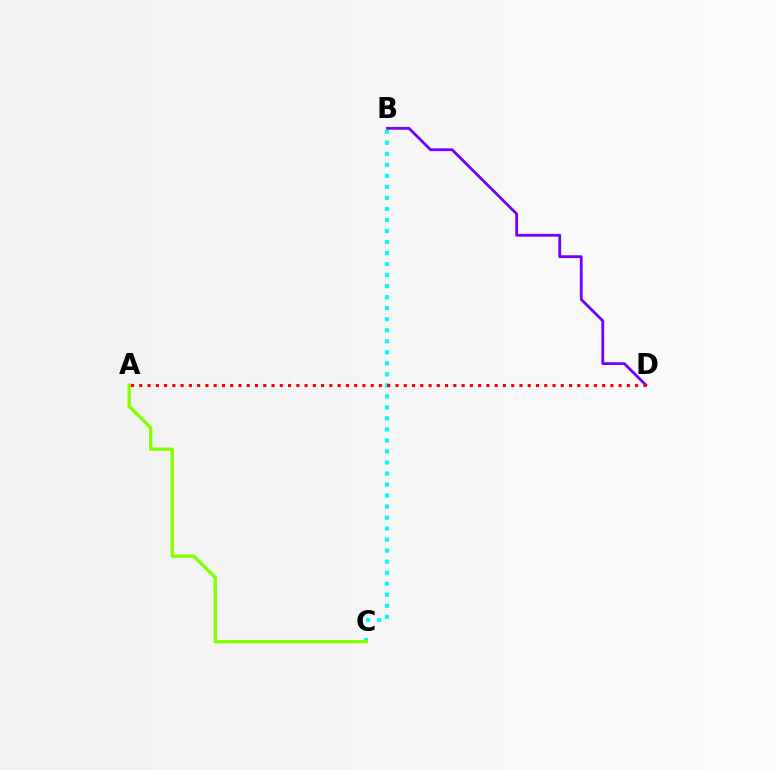{('B', 'C'): [{'color': '#00fff6', 'line_style': 'dotted', 'thickness': 3.0}], ('B', 'D'): [{'color': '#7200ff', 'line_style': 'solid', 'thickness': 2.01}], ('A', 'C'): [{'color': '#84ff00', 'line_style': 'solid', 'thickness': 2.41}], ('A', 'D'): [{'color': '#ff0000', 'line_style': 'dotted', 'thickness': 2.25}]}